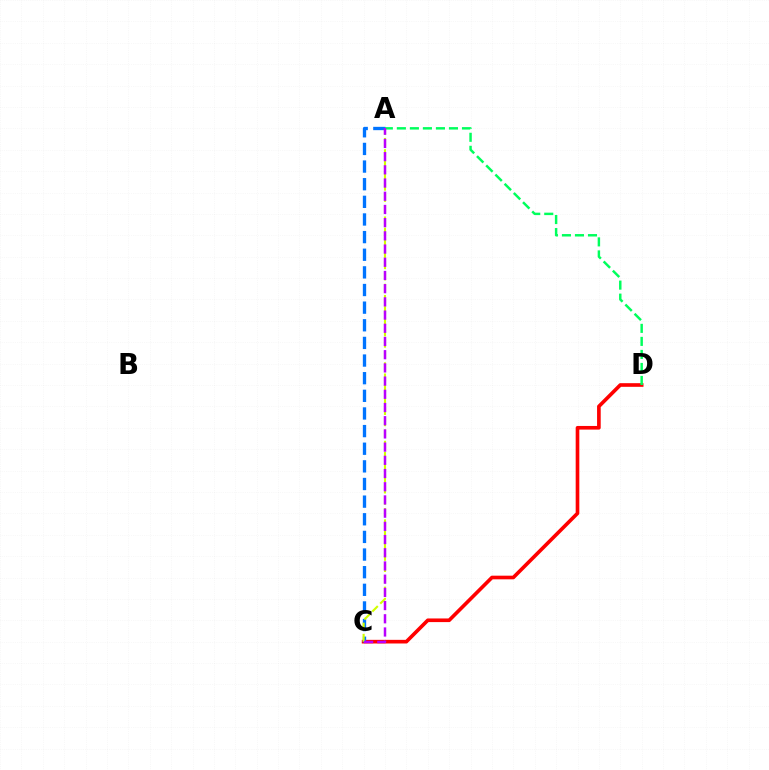{('C', 'D'): [{'color': '#ff0000', 'line_style': 'solid', 'thickness': 2.62}], ('A', 'C'): [{'color': '#0074ff', 'line_style': 'dashed', 'thickness': 2.4}, {'color': '#d1ff00', 'line_style': 'dashed', 'thickness': 1.52}, {'color': '#b900ff', 'line_style': 'dashed', 'thickness': 1.79}], ('A', 'D'): [{'color': '#00ff5c', 'line_style': 'dashed', 'thickness': 1.77}]}